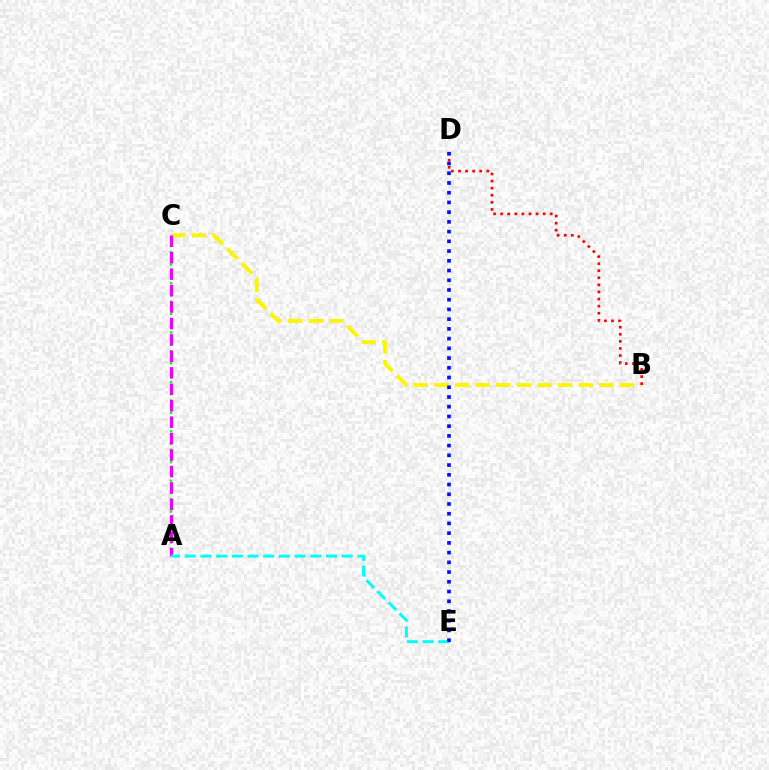{('A', 'C'): [{'color': '#08ff00', 'line_style': 'dotted', 'thickness': 1.68}, {'color': '#ee00ff', 'line_style': 'dashed', 'thickness': 2.23}], ('B', 'C'): [{'color': '#fcf500', 'line_style': 'dashed', 'thickness': 2.8}], ('B', 'D'): [{'color': '#ff0000', 'line_style': 'dotted', 'thickness': 1.92}], ('A', 'E'): [{'color': '#00fff6', 'line_style': 'dashed', 'thickness': 2.13}], ('D', 'E'): [{'color': '#0010ff', 'line_style': 'dotted', 'thickness': 2.64}]}